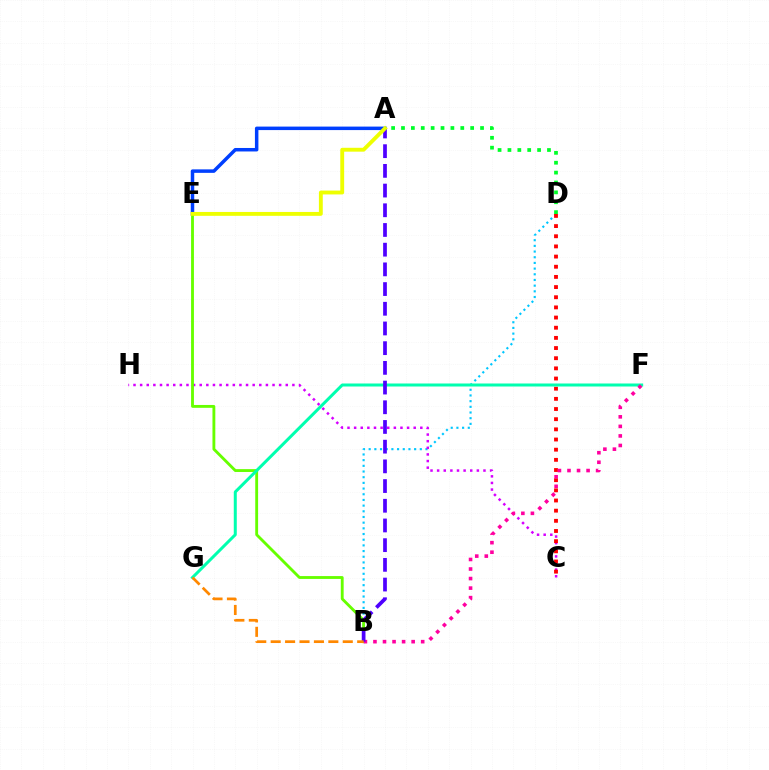{('A', 'E'): [{'color': '#003fff', 'line_style': 'solid', 'thickness': 2.51}, {'color': '#eeff00', 'line_style': 'solid', 'thickness': 2.79}], ('B', 'D'): [{'color': '#00c7ff', 'line_style': 'dotted', 'thickness': 1.54}], ('C', 'H'): [{'color': '#d600ff', 'line_style': 'dotted', 'thickness': 1.8}], ('B', 'E'): [{'color': '#66ff00', 'line_style': 'solid', 'thickness': 2.05}], ('C', 'D'): [{'color': '#ff0000', 'line_style': 'dotted', 'thickness': 2.76}], ('F', 'G'): [{'color': '#00ffaf', 'line_style': 'solid', 'thickness': 2.16}], ('B', 'F'): [{'color': '#ff00a0', 'line_style': 'dotted', 'thickness': 2.59}], ('A', 'B'): [{'color': '#4f00ff', 'line_style': 'dashed', 'thickness': 2.68}], ('A', 'D'): [{'color': '#00ff27', 'line_style': 'dotted', 'thickness': 2.68}], ('B', 'G'): [{'color': '#ff8800', 'line_style': 'dashed', 'thickness': 1.96}]}